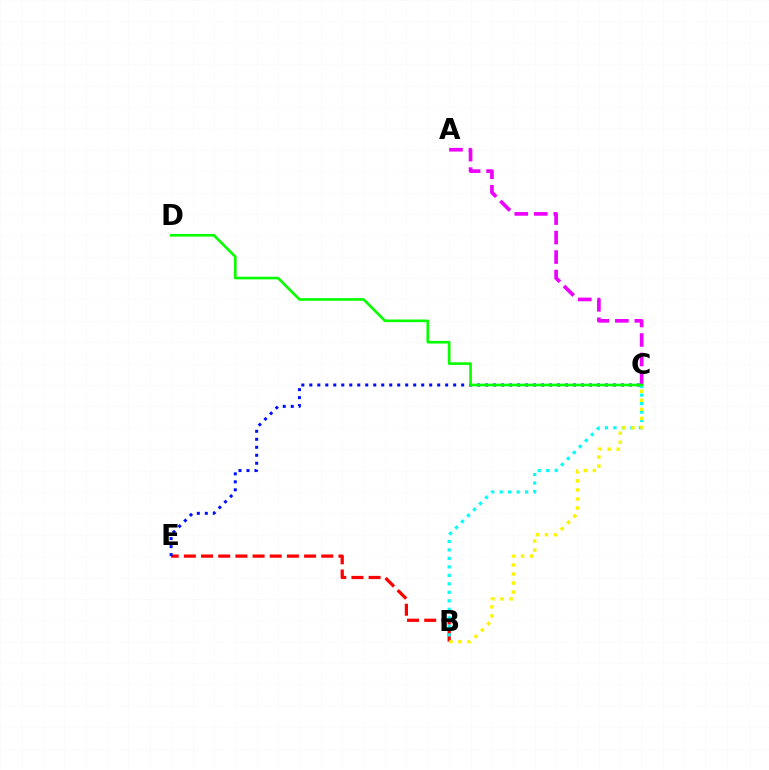{('B', 'E'): [{'color': '#ff0000', 'line_style': 'dashed', 'thickness': 2.33}], ('B', 'C'): [{'color': '#00fff6', 'line_style': 'dotted', 'thickness': 2.31}, {'color': '#fcf500', 'line_style': 'dotted', 'thickness': 2.46}], ('C', 'E'): [{'color': '#0010ff', 'line_style': 'dotted', 'thickness': 2.17}], ('A', 'C'): [{'color': '#ee00ff', 'line_style': 'dashed', 'thickness': 2.65}], ('C', 'D'): [{'color': '#08ff00', 'line_style': 'solid', 'thickness': 1.91}]}